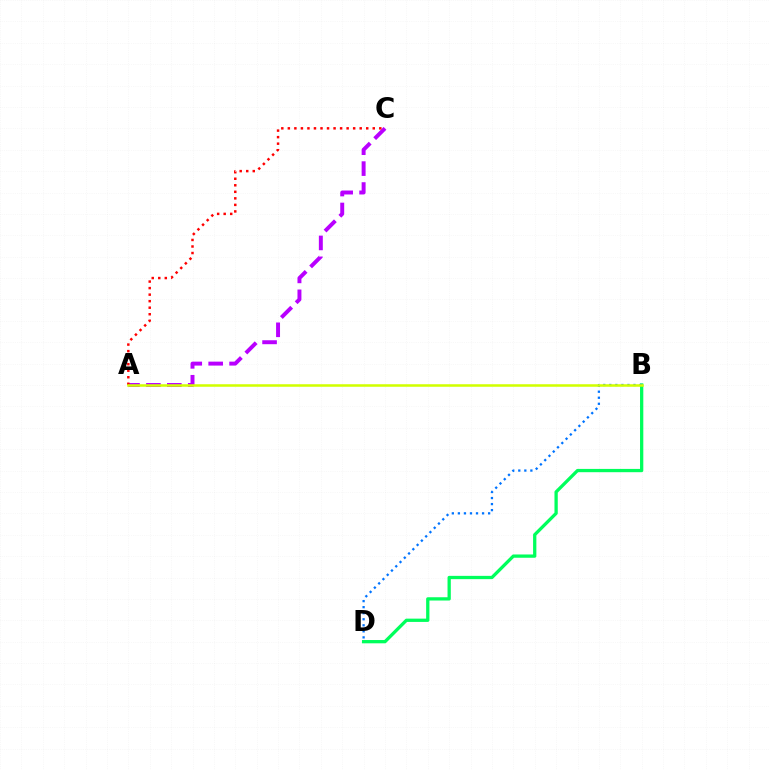{('B', 'D'): [{'color': '#00ff5c', 'line_style': 'solid', 'thickness': 2.36}, {'color': '#0074ff', 'line_style': 'dotted', 'thickness': 1.64}], ('A', 'C'): [{'color': '#b900ff', 'line_style': 'dashed', 'thickness': 2.84}, {'color': '#ff0000', 'line_style': 'dotted', 'thickness': 1.77}], ('A', 'B'): [{'color': '#d1ff00', 'line_style': 'solid', 'thickness': 1.82}]}